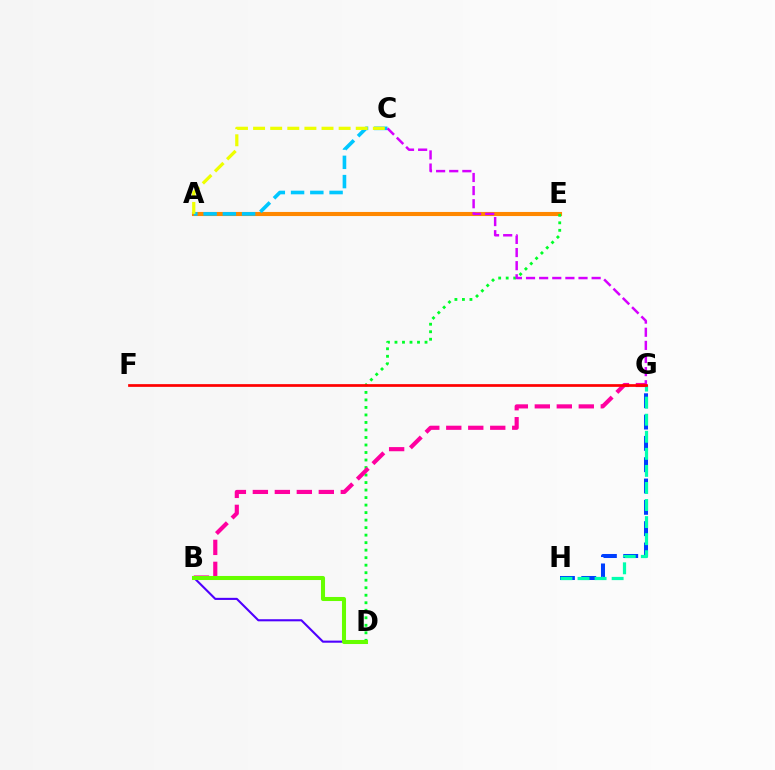{('A', 'E'): [{'color': '#ff8800', 'line_style': 'solid', 'thickness': 2.95}], ('G', 'H'): [{'color': '#003fff', 'line_style': 'dashed', 'thickness': 2.9}, {'color': '#00ffaf', 'line_style': 'dashed', 'thickness': 2.32}], ('A', 'C'): [{'color': '#00c7ff', 'line_style': 'dashed', 'thickness': 2.62}, {'color': '#eeff00', 'line_style': 'dashed', 'thickness': 2.32}], ('D', 'E'): [{'color': '#00ff27', 'line_style': 'dotted', 'thickness': 2.04}], ('C', 'G'): [{'color': '#d600ff', 'line_style': 'dashed', 'thickness': 1.78}], ('B', 'G'): [{'color': '#ff00a0', 'line_style': 'dashed', 'thickness': 2.99}], ('B', 'D'): [{'color': '#4f00ff', 'line_style': 'solid', 'thickness': 1.51}, {'color': '#66ff00', 'line_style': 'solid', 'thickness': 2.92}], ('F', 'G'): [{'color': '#ff0000', 'line_style': 'solid', 'thickness': 1.96}]}